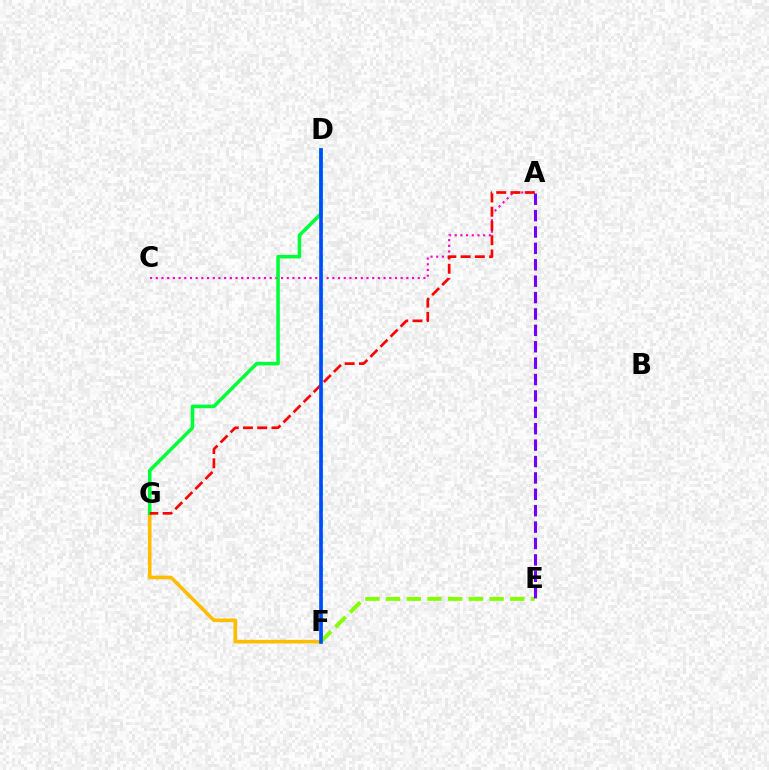{('E', 'F'): [{'color': '#84ff00', 'line_style': 'dashed', 'thickness': 2.81}], ('F', 'G'): [{'color': '#ffbd00', 'line_style': 'solid', 'thickness': 2.61}], ('A', 'E'): [{'color': '#7200ff', 'line_style': 'dashed', 'thickness': 2.23}], ('A', 'C'): [{'color': '#ff00cf', 'line_style': 'dotted', 'thickness': 1.55}], ('D', 'G'): [{'color': '#00ff39', 'line_style': 'solid', 'thickness': 2.56}], ('D', 'F'): [{'color': '#00fff6', 'line_style': 'dashed', 'thickness': 2.22}, {'color': '#004bff', 'line_style': 'solid', 'thickness': 2.61}], ('A', 'G'): [{'color': '#ff0000', 'line_style': 'dashed', 'thickness': 1.94}]}